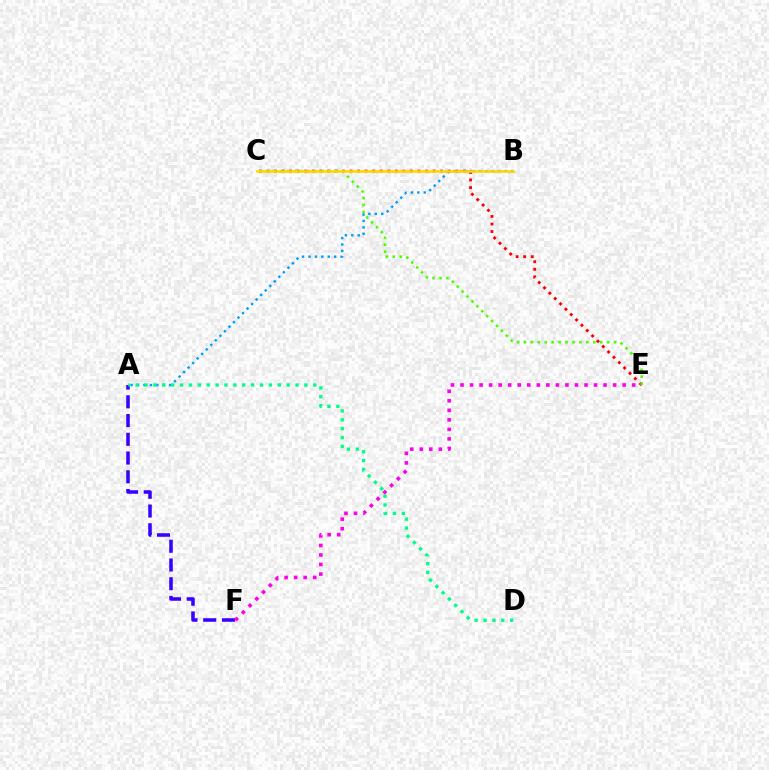{('A', 'F'): [{'color': '#3700ff', 'line_style': 'dashed', 'thickness': 2.55}], ('A', 'B'): [{'color': '#009eff', 'line_style': 'dotted', 'thickness': 1.74}], ('C', 'E'): [{'color': '#ff0000', 'line_style': 'dotted', 'thickness': 2.05}, {'color': '#4fff00', 'line_style': 'dotted', 'thickness': 1.88}], ('E', 'F'): [{'color': '#ff00ed', 'line_style': 'dotted', 'thickness': 2.59}], ('A', 'D'): [{'color': '#00ff86', 'line_style': 'dotted', 'thickness': 2.41}], ('B', 'C'): [{'color': '#ffd500', 'line_style': 'solid', 'thickness': 1.83}]}